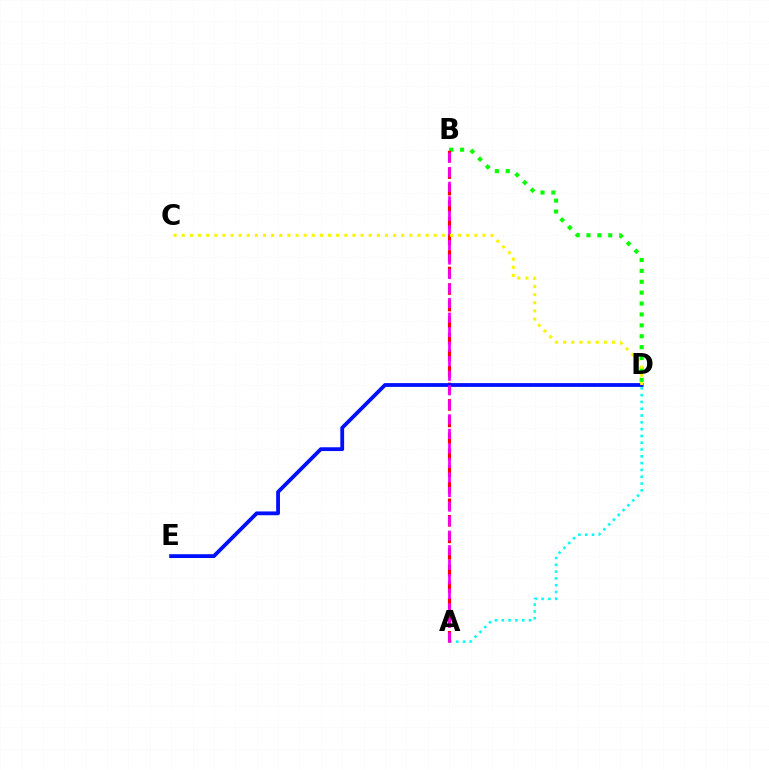{('A', 'D'): [{'color': '#00fff6', 'line_style': 'dotted', 'thickness': 1.85}], ('B', 'D'): [{'color': '#08ff00', 'line_style': 'dotted', 'thickness': 2.96}], ('A', 'B'): [{'color': '#ff0000', 'line_style': 'dashed', 'thickness': 2.25}, {'color': '#ee00ff', 'line_style': 'dashed', 'thickness': 1.97}], ('D', 'E'): [{'color': '#0010ff', 'line_style': 'solid', 'thickness': 2.74}], ('C', 'D'): [{'color': '#fcf500', 'line_style': 'dotted', 'thickness': 2.21}]}